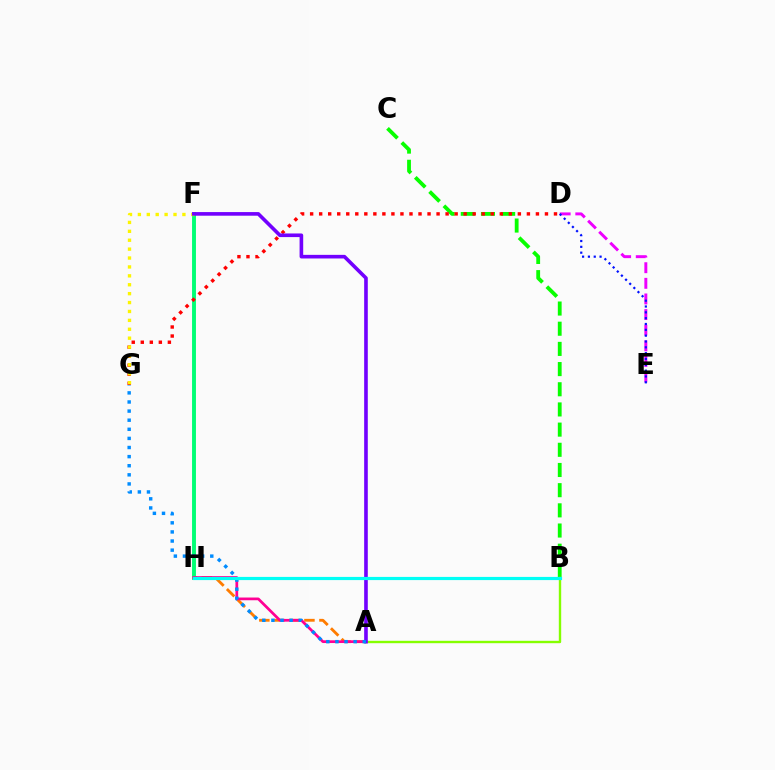{('B', 'C'): [{'color': '#08ff00', 'line_style': 'dashed', 'thickness': 2.74}], ('A', 'B'): [{'color': '#84ff00', 'line_style': 'solid', 'thickness': 1.72}], ('A', 'H'): [{'color': '#ff7c00', 'line_style': 'dashed', 'thickness': 2.04}, {'color': '#ff0094', 'line_style': 'solid', 'thickness': 1.97}], ('F', 'H'): [{'color': '#00ff74', 'line_style': 'solid', 'thickness': 2.81}], ('D', 'G'): [{'color': '#ff0000', 'line_style': 'dotted', 'thickness': 2.45}], ('F', 'G'): [{'color': '#fcf500', 'line_style': 'dotted', 'thickness': 2.42}], ('A', 'F'): [{'color': '#7200ff', 'line_style': 'solid', 'thickness': 2.61}], ('D', 'E'): [{'color': '#ee00ff', 'line_style': 'dashed', 'thickness': 2.12}, {'color': '#0010ff', 'line_style': 'dotted', 'thickness': 1.58}], ('A', 'G'): [{'color': '#008cff', 'line_style': 'dotted', 'thickness': 2.47}], ('B', 'H'): [{'color': '#00fff6', 'line_style': 'solid', 'thickness': 2.29}]}